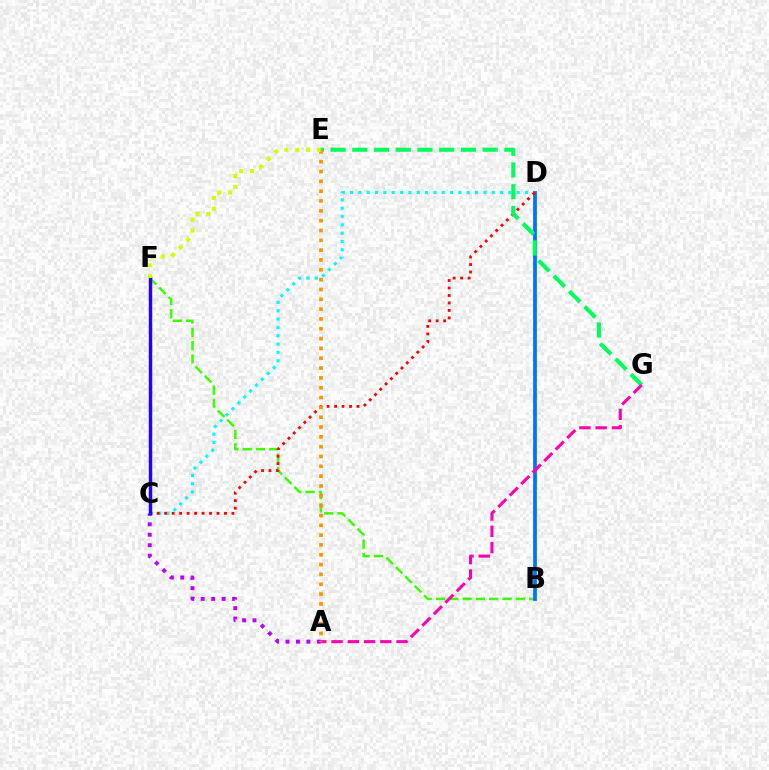{('A', 'C'): [{'color': '#b900ff', 'line_style': 'dotted', 'thickness': 2.84}], ('C', 'D'): [{'color': '#00fff6', 'line_style': 'dotted', 'thickness': 2.26}, {'color': '#ff0000', 'line_style': 'dotted', 'thickness': 2.03}], ('B', 'F'): [{'color': '#3dff00', 'line_style': 'dashed', 'thickness': 1.81}], ('B', 'D'): [{'color': '#0074ff', 'line_style': 'solid', 'thickness': 2.7}], ('E', 'G'): [{'color': '#00ff5c', 'line_style': 'dashed', 'thickness': 2.95}], ('C', 'F'): [{'color': '#2500ff', 'line_style': 'solid', 'thickness': 2.48}], ('A', 'G'): [{'color': '#ff00ac', 'line_style': 'dashed', 'thickness': 2.21}], ('A', 'E'): [{'color': '#ff9400', 'line_style': 'dotted', 'thickness': 2.67}], ('E', 'F'): [{'color': '#d1ff00', 'line_style': 'dotted', 'thickness': 2.94}]}